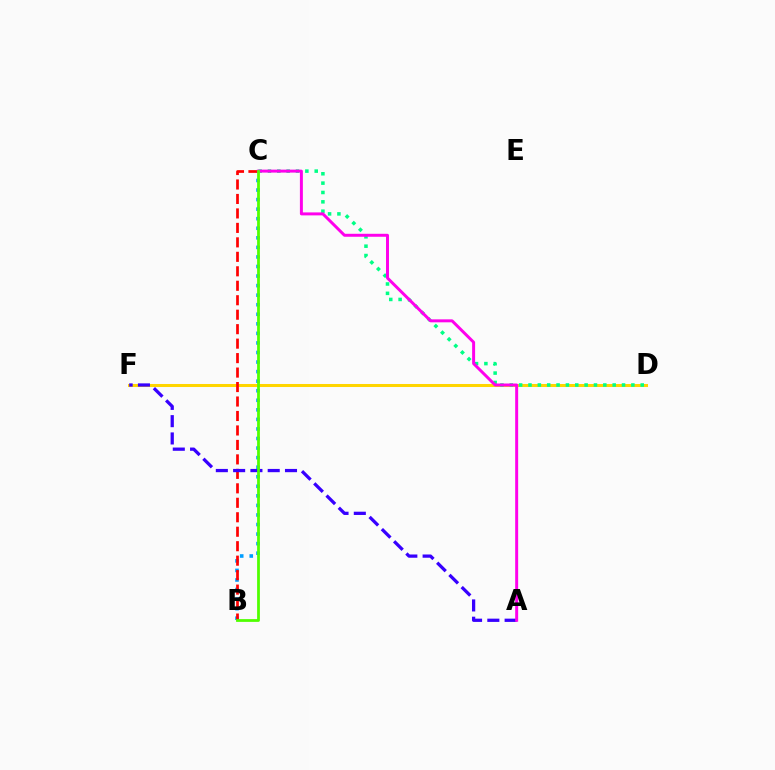{('D', 'F'): [{'color': '#ffd500', 'line_style': 'solid', 'thickness': 2.17}], ('B', 'C'): [{'color': '#009eff', 'line_style': 'dotted', 'thickness': 2.6}, {'color': '#ff0000', 'line_style': 'dashed', 'thickness': 1.97}, {'color': '#4fff00', 'line_style': 'solid', 'thickness': 2.0}], ('C', 'D'): [{'color': '#00ff86', 'line_style': 'dotted', 'thickness': 2.54}], ('A', 'F'): [{'color': '#3700ff', 'line_style': 'dashed', 'thickness': 2.35}], ('A', 'C'): [{'color': '#ff00ed', 'line_style': 'solid', 'thickness': 2.14}]}